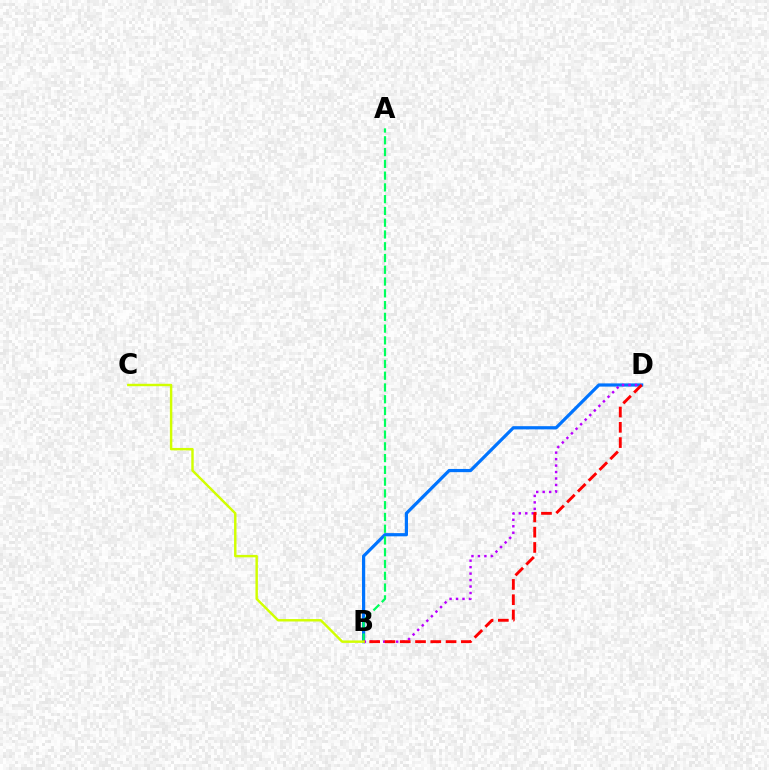{('B', 'D'): [{'color': '#0074ff', 'line_style': 'solid', 'thickness': 2.31}, {'color': '#b900ff', 'line_style': 'dotted', 'thickness': 1.76}, {'color': '#ff0000', 'line_style': 'dashed', 'thickness': 2.08}], ('A', 'B'): [{'color': '#00ff5c', 'line_style': 'dashed', 'thickness': 1.6}], ('B', 'C'): [{'color': '#d1ff00', 'line_style': 'solid', 'thickness': 1.75}]}